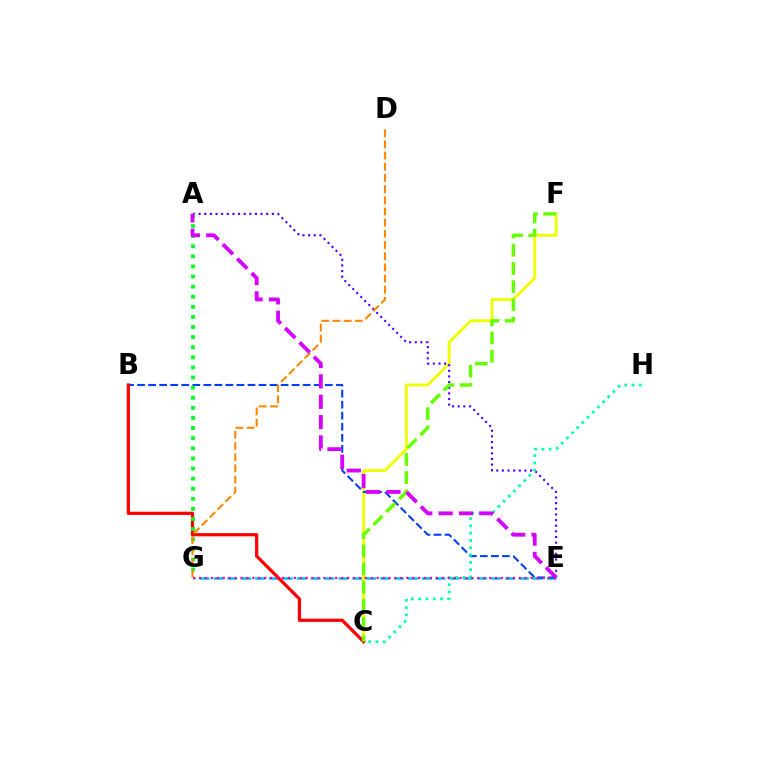{('C', 'F'): [{'color': '#eeff00', 'line_style': 'solid', 'thickness': 2.07}, {'color': '#66ff00', 'line_style': 'dashed', 'thickness': 2.47}], ('A', 'E'): [{'color': '#4f00ff', 'line_style': 'dotted', 'thickness': 1.53}, {'color': '#d600ff', 'line_style': 'dashed', 'thickness': 2.76}], ('E', 'G'): [{'color': '#00c7ff', 'line_style': 'dashed', 'thickness': 1.89}, {'color': '#ff00a0', 'line_style': 'dotted', 'thickness': 1.61}], ('B', 'E'): [{'color': '#003fff', 'line_style': 'dashed', 'thickness': 1.5}], ('B', 'C'): [{'color': '#ff0000', 'line_style': 'solid', 'thickness': 2.32}], ('C', 'H'): [{'color': '#00ffaf', 'line_style': 'dotted', 'thickness': 1.98}], ('A', 'G'): [{'color': '#00ff27', 'line_style': 'dotted', 'thickness': 2.74}], ('D', 'G'): [{'color': '#ff8800', 'line_style': 'dashed', 'thickness': 1.52}]}